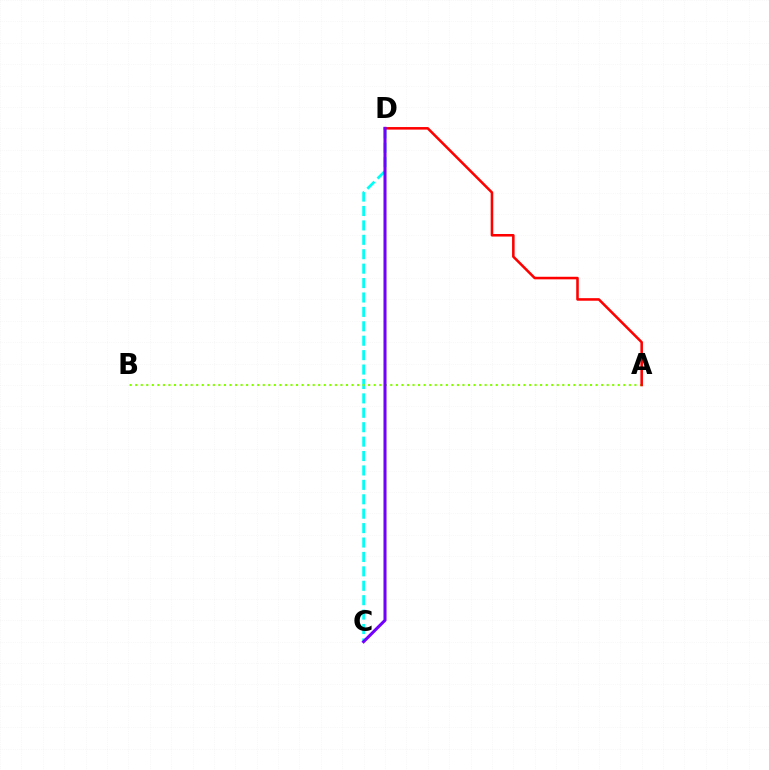{('C', 'D'): [{'color': '#00fff6', 'line_style': 'dashed', 'thickness': 1.96}, {'color': '#7200ff', 'line_style': 'solid', 'thickness': 2.19}], ('A', 'B'): [{'color': '#84ff00', 'line_style': 'dotted', 'thickness': 1.51}], ('A', 'D'): [{'color': '#ff0000', 'line_style': 'solid', 'thickness': 1.84}]}